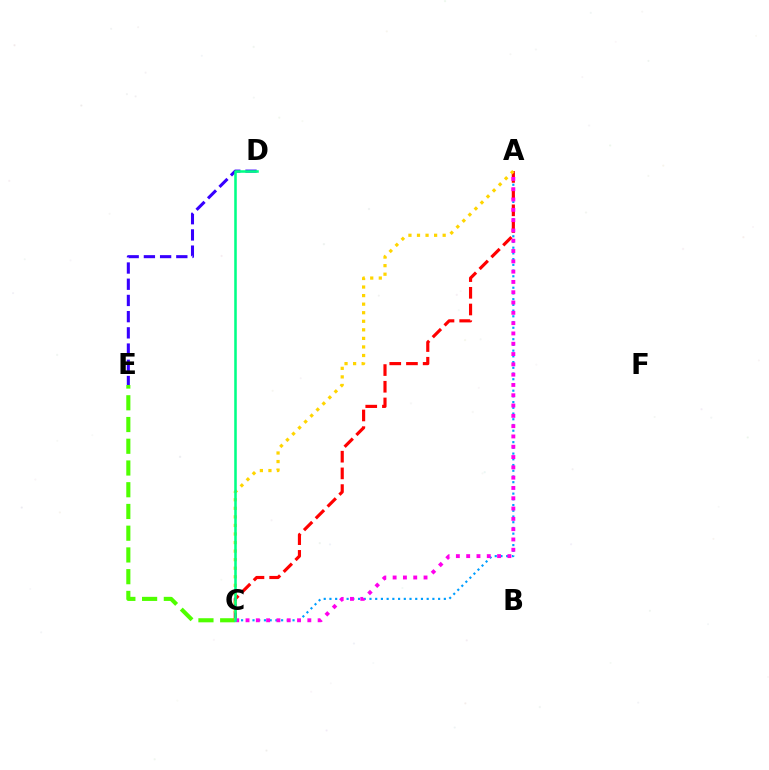{('C', 'E'): [{'color': '#4fff00', 'line_style': 'dashed', 'thickness': 2.95}], ('A', 'C'): [{'color': '#009eff', 'line_style': 'dotted', 'thickness': 1.55}, {'color': '#ff0000', 'line_style': 'dashed', 'thickness': 2.27}, {'color': '#ffd500', 'line_style': 'dotted', 'thickness': 2.32}, {'color': '#ff00ed', 'line_style': 'dotted', 'thickness': 2.8}], ('D', 'E'): [{'color': '#3700ff', 'line_style': 'dashed', 'thickness': 2.2}], ('C', 'D'): [{'color': '#00ff86', 'line_style': 'solid', 'thickness': 1.84}]}